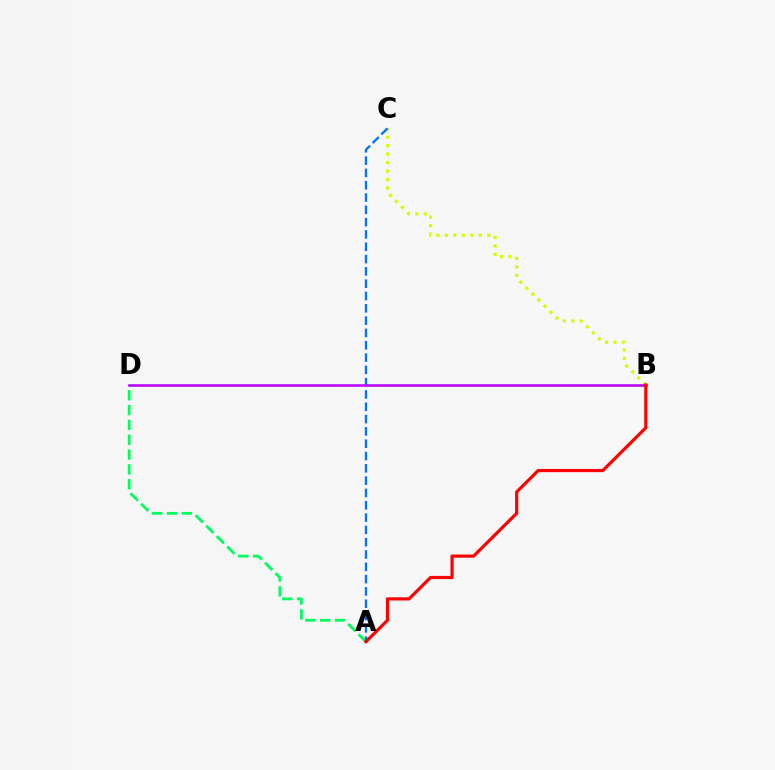{('A', 'D'): [{'color': '#00ff5c', 'line_style': 'dashed', 'thickness': 2.01}], ('B', 'C'): [{'color': '#d1ff00', 'line_style': 'dotted', 'thickness': 2.31}], ('A', 'C'): [{'color': '#0074ff', 'line_style': 'dashed', 'thickness': 1.67}], ('B', 'D'): [{'color': '#b900ff', 'line_style': 'solid', 'thickness': 1.85}], ('A', 'B'): [{'color': '#ff0000', 'line_style': 'solid', 'thickness': 2.29}]}